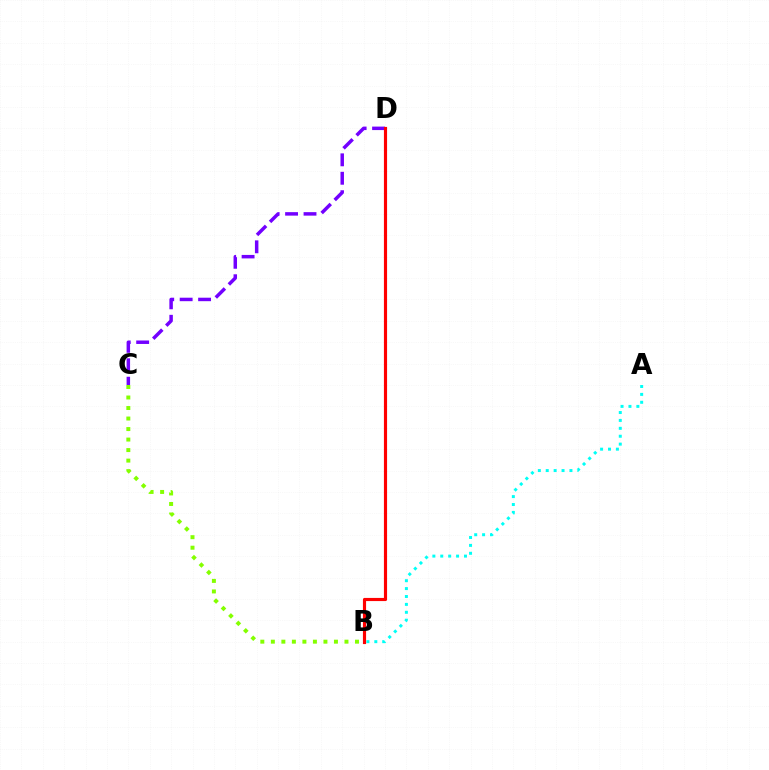{('B', 'C'): [{'color': '#84ff00', 'line_style': 'dotted', 'thickness': 2.86}], ('A', 'B'): [{'color': '#00fff6', 'line_style': 'dotted', 'thickness': 2.15}], ('C', 'D'): [{'color': '#7200ff', 'line_style': 'dashed', 'thickness': 2.5}], ('B', 'D'): [{'color': '#ff0000', 'line_style': 'solid', 'thickness': 2.27}]}